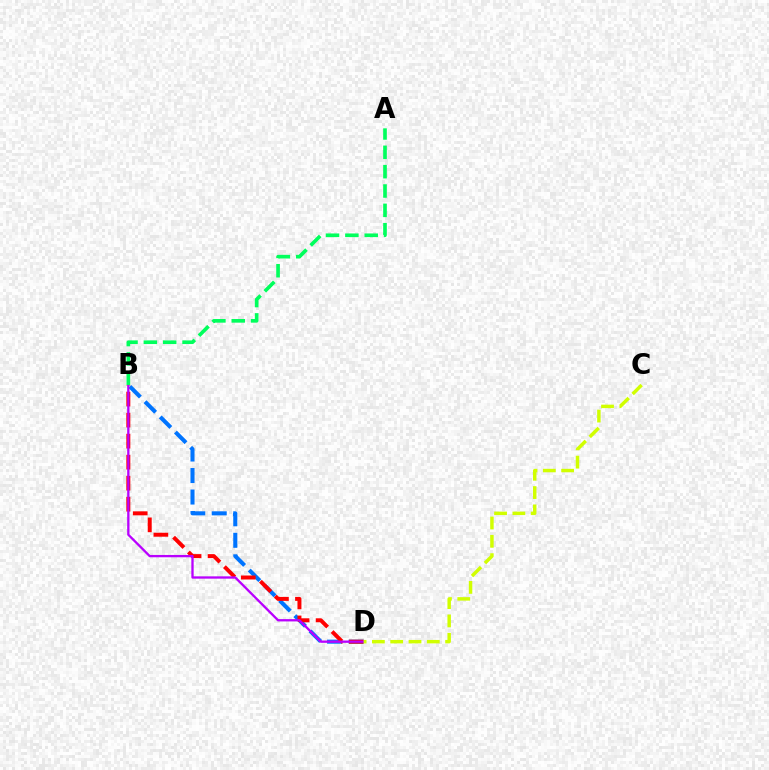{('B', 'D'): [{'color': '#0074ff', 'line_style': 'dashed', 'thickness': 2.92}, {'color': '#ff0000', 'line_style': 'dashed', 'thickness': 2.86}, {'color': '#b900ff', 'line_style': 'solid', 'thickness': 1.66}], ('A', 'B'): [{'color': '#00ff5c', 'line_style': 'dashed', 'thickness': 2.63}], ('C', 'D'): [{'color': '#d1ff00', 'line_style': 'dashed', 'thickness': 2.49}]}